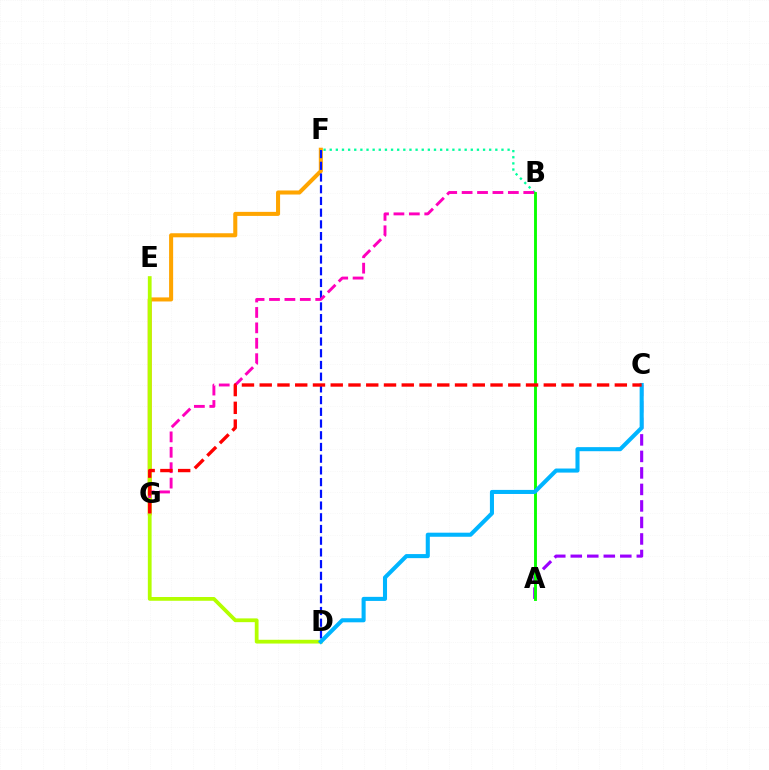{('A', 'C'): [{'color': '#9b00ff', 'line_style': 'dashed', 'thickness': 2.24}], ('F', 'G'): [{'color': '#ffa500', 'line_style': 'solid', 'thickness': 2.92}], ('B', 'F'): [{'color': '#00ff9d', 'line_style': 'dotted', 'thickness': 1.67}], ('D', 'E'): [{'color': '#b3ff00', 'line_style': 'solid', 'thickness': 2.71}], ('A', 'B'): [{'color': '#08ff00', 'line_style': 'solid', 'thickness': 2.08}], ('D', 'F'): [{'color': '#0010ff', 'line_style': 'dashed', 'thickness': 1.59}], ('B', 'G'): [{'color': '#ff00bd', 'line_style': 'dashed', 'thickness': 2.09}], ('C', 'D'): [{'color': '#00b5ff', 'line_style': 'solid', 'thickness': 2.93}], ('C', 'G'): [{'color': '#ff0000', 'line_style': 'dashed', 'thickness': 2.41}]}